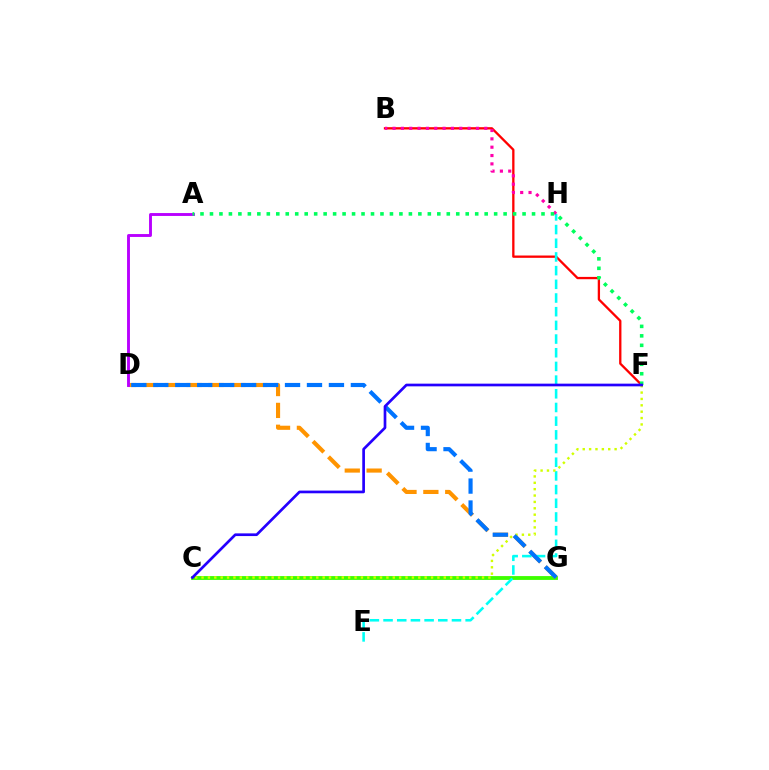{('C', 'G'): [{'color': '#3dff00', 'line_style': 'solid', 'thickness': 2.76}], ('D', 'G'): [{'color': '#ff9400', 'line_style': 'dashed', 'thickness': 2.97}, {'color': '#0074ff', 'line_style': 'dashed', 'thickness': 2.98}], ('A', 'D'): [{'color': '#b900ff', 'line_style': 'solid', 'thickness': 2.08}], ('B', 'F'): [{'color': '#ff0000', 'line_style': 'solid', 'thickness': 1.66}], ('E', 'H'): [{'color': '#00fff6', 'line_style': 'dashed', 'thickness': 1.86}], ('C', 'F'): [{'color': '#d1ff00', 'line_style': 'dotted', 'thickness': 1.73}, {'color': '#2500ff', 'line_style': 'solid', 'thickness': 1.94}], ('B', 'H'): [{'color': '#ff00ac', 'line_style': 'dotted', 'thickness': 2.27}], ('A', 'F'): [{'color': '#00ff5c', 'line_style': 'dotted', 'thickness': 2.57}]}